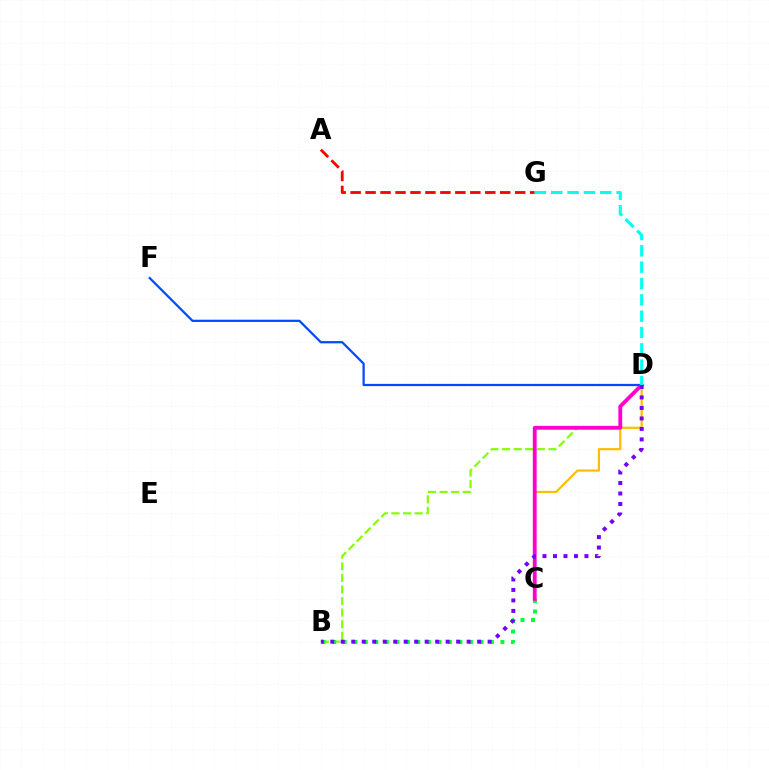{('C', 'D'): [{'color': '#ffbd00', 'line_style': 'solid', 'thickness': 1.59}, {'color': '#ff00cf', 'line_style': 'solid', 'thickness': 2.76}], ('B', 'D'): [{'color': '#84ff00', 'line_style': 'dashed', 'thickness': 1.57}, {'color': '#7200ff', 'line_style': 'dotted', 'thickness': 2.85}], ('A', 'G'): [{'color': '#ff0000', 'line_style': 'dashed', 'thickness': 2.03}], ('B', 'C'): [{'color': '#00ff39', 'line_style': 'dotted', 'thickness': 2.86}], ('D', 'F'): [{'color': '#004bff', 'line_style': 'solid', 'thickness': 1.61}], ('D', 'G'): [{'color': '#00fff6', 'line_style': 'dashed', 'thickness': 2.22}]}